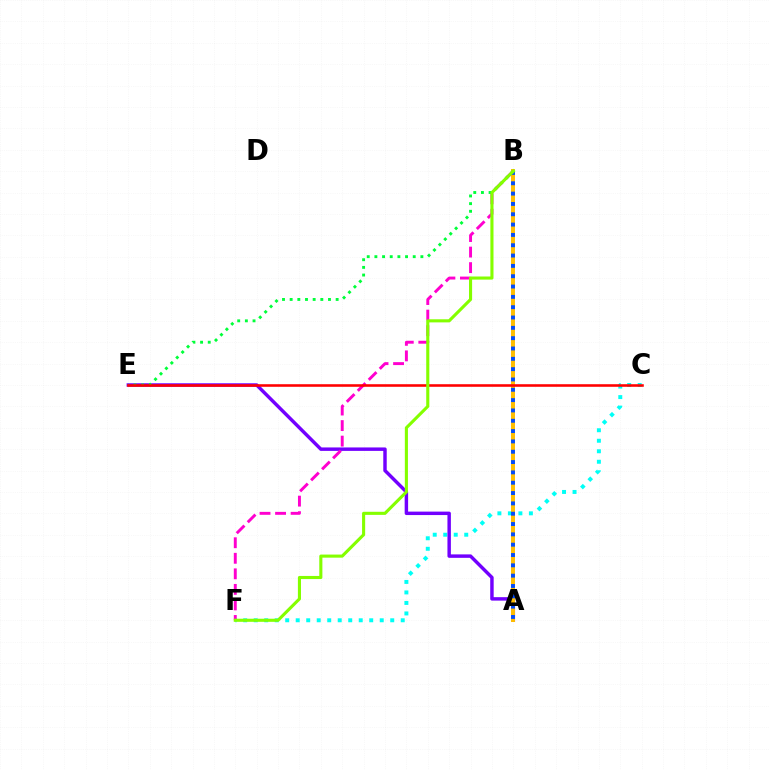{('C', 'F'): [{'color': '#00fff6', 'line_style': 'dotted', 'thickness': 2.85}], ('A', 'E'): [{'color': '#7200ff', 'line_style': 'solid', 'thickness': 2.48}], ('A', 'B'): [{'color': '#ffbd00', 'line_style': 'solid', 'thickness': 2.86}, {'color': '#004bff', 'line_style': 'dotted', 'thickness': 2.81}], ('B', 'F'): [{'color': '#ff00cf', 'line_style': 'dashed', 'thickness': 2.11}, {'color': '#84ff00', 'line_style': 'solid', 'thickness': 2.23}], ('B', 'E'): [{'color': '#00ff39', 'line_style': 'dotted', 'thickness': 2.08}], ('C', 'E'): [{'color': '#ff0000', 'line_style': 'solid', 'thickness': 1.86}]}